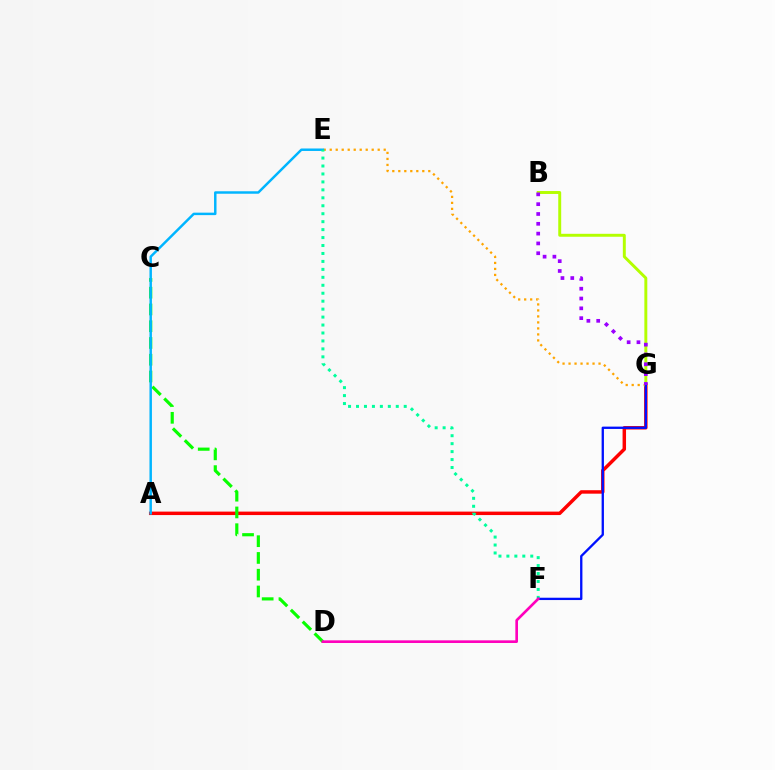{('A', 'G'): [{'color': '#ff0000', 'line_style': 'solid', 'thickness': 2.49}], ('E', 'G'): [{'color': '#ffa500', 'line_style': 'dotted', 'thickness': 1.63}], ('C', 'D'): [{'color': '#08ff00', 'line_style': 'dashed', 'thickness': 2.28}], ('B', 'G'): [{'color': '#b3ff00', 'line_style': 'solid', 'thickness': 2.12}, {'color': '#9b00ff', 'line_style': 'dotted', 'thickness': 2.67}], ('A', 'E'): [{'color': '#00b5ff', 'line_style': 'solid', 'thickness': 1.78}], ('E', 'F'): [{'color': '#00ff9d', 'line_style': 'dotted', 'thickness': 2.16}], ('F', 'G'): [{'color': '#0010ff', 'line_style': 'solid', 'thickness': 1.67}], ('D', 'F'): [{'color': '#ff00bd', 'line_style': 'solid', 'thickness': 1.9}]}